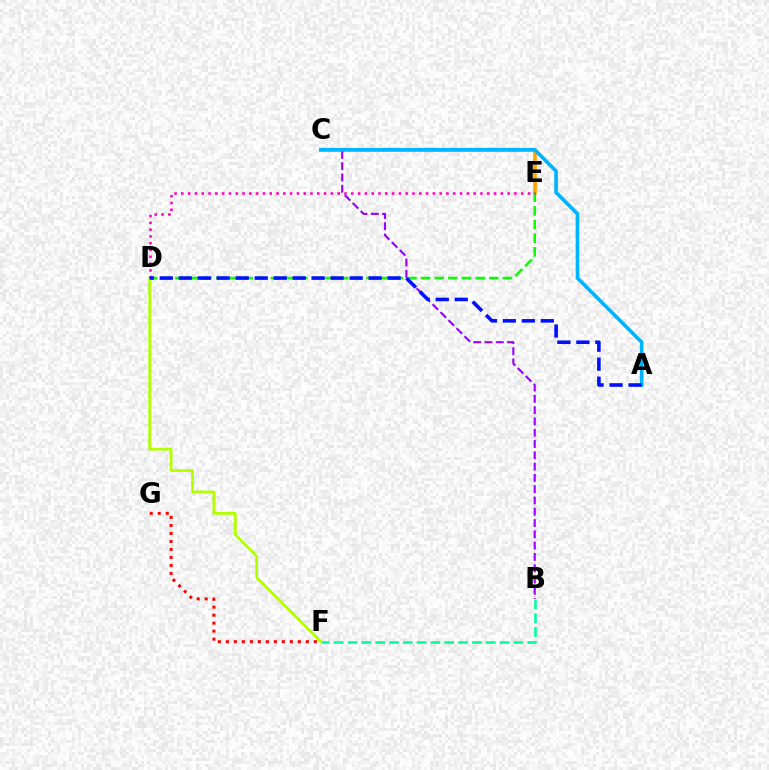{('C', 'E'): [{'color': '#ffa500', 'line_style': 'solid', 'thickness': 2.63}], ('F', 'G'): [{'color': '#ff0000', 'line_style': 'dotted', 'thickness': 2.17}], ('B', 'C'): [{'color': '#9b00ff', 'line_style': 'dashed', 'thickness': 1.53}], ('B', 'F'): [{'color': '#00ff9d', 'line_style': 'dashed', 'thickness': 1.88}], ('D', 'E'): [{'color': '#08ff00', 'line_style': 'dashed', 'thickness': 1.85}, {'color': '#ff00bd', 'line_style': 'dotted', 'thickness': 1.85}], ('D', 'F'): [{'color': '#b3ff00', 'line_style': 'solid', 'thickness': 2.0}], ('A', 'C'): [{'color': '#00b5ff', 'line_style': 'solid', 'thickness': 2.63}], ('A', 'D'): [{'color': '#0010ff', 'line_style': 'dashed', 'thickness': 2.58}]}